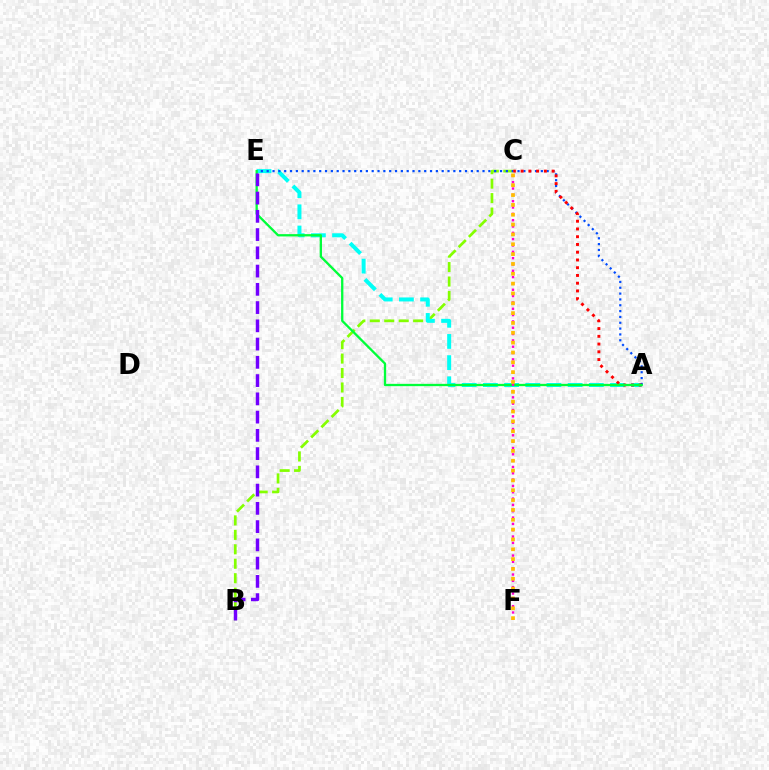{('B', 'C'): [{'color': '#84ff00', 'line_style': 'dashed', 'thickness': 1.96}], ('A', 'E'): [{'color': '#00fff6', 'line_style': 'dashed', 'thickness': 2.88}, {'color': '#004bff', 'line_style': 'dotted', 'thickness': 1.58}, {'color': '#00ff39', 'line_style': 'solid', 'thickness': 1.66}], ('A', 'C'): [{'color': '#ff0000', 'line_style': 'dotted', 'thickness': 2.1}], ('C', 'F'): [{'color': '#ff00cf', 'line_style': 'dotted', 'thickness': 1.72}, {'color': '#ffbd00', 'line_style': 'dotted', 'thickness': 2.67}], ('B', 'E'): [{'color': '#7200ff', 'line_style': 'dashed', 'thickness': 2.48}]}